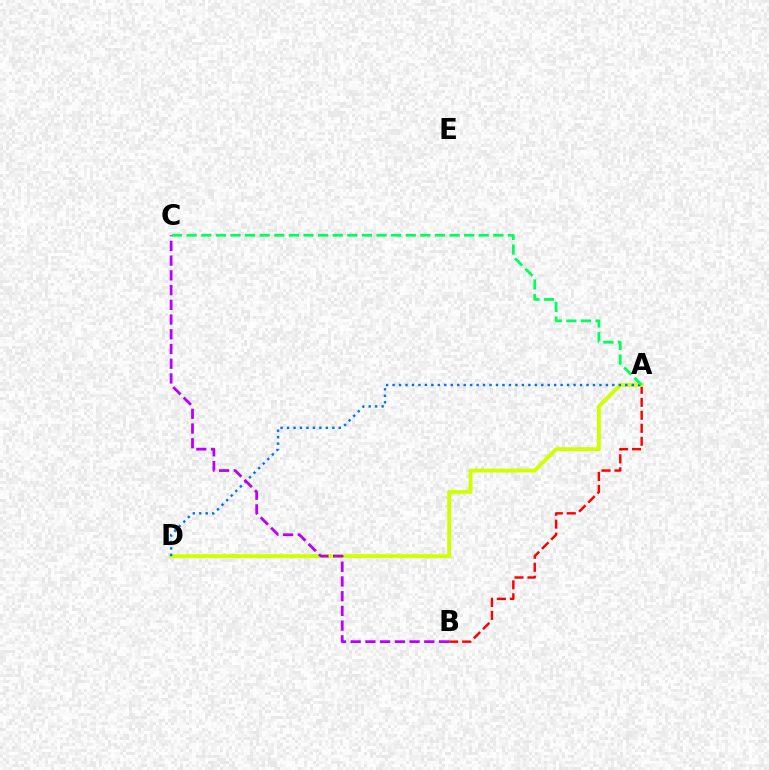{('A', 'B'): [{'color': '#ff0000', 'line_style': 'dashed', 'thickness': 1.76}], ('A', 'D'): [{'color': '#d1ff00', 'line_style': 'solid', 'thickness': 2.79}, {'color': '#0074ff', 'line_style': 'dotted', 'thickness': 1.76}], ('B', 'C'): [{'color': '#b900ff', 'line_style': 'dashed', 'thickness': 2.0}], ('A', 'C'): [{'color': '#00ff5c', 'line_style': 'dashed', 'thickness': 1.98}]}